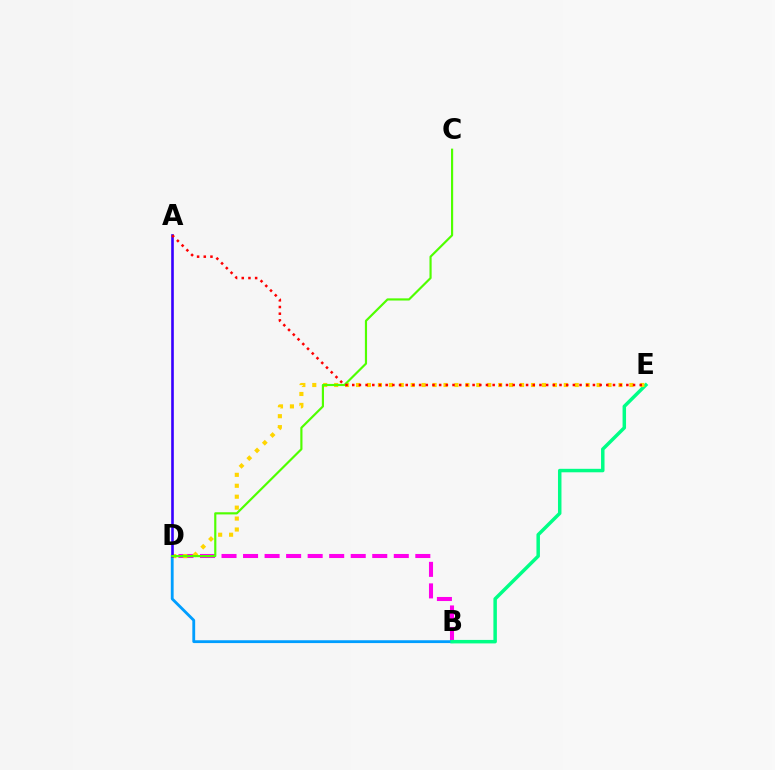{('B', 'D'): [{'color': '#ff00ed', 'line_style': 'dashed', 'thickness': 2.93}, {'color': '#009eff', 'line_style': 'solid', 'thickness': 2.03}], ('B', 'E'): [{'color': '#00ff86', 'line_style': 'solid', 'thickness': 2.51}], ('D', 'E'): [{'color': '#ffd500', 'line_style': 'dotted', 'thickness': 2.97}], ('A', 'D'): [{'color': '#3700ff', 'line_style': 'solid', 'thickness': 1.89}], ('C', 'D'): [{'color': '#4fff00', 'line_style': 'solid', 'thickness': 1.56}], ('A', 'E'): [{'color': '#ff0000', 'line_style': 'dotted', 'thickness': 1.82}]}